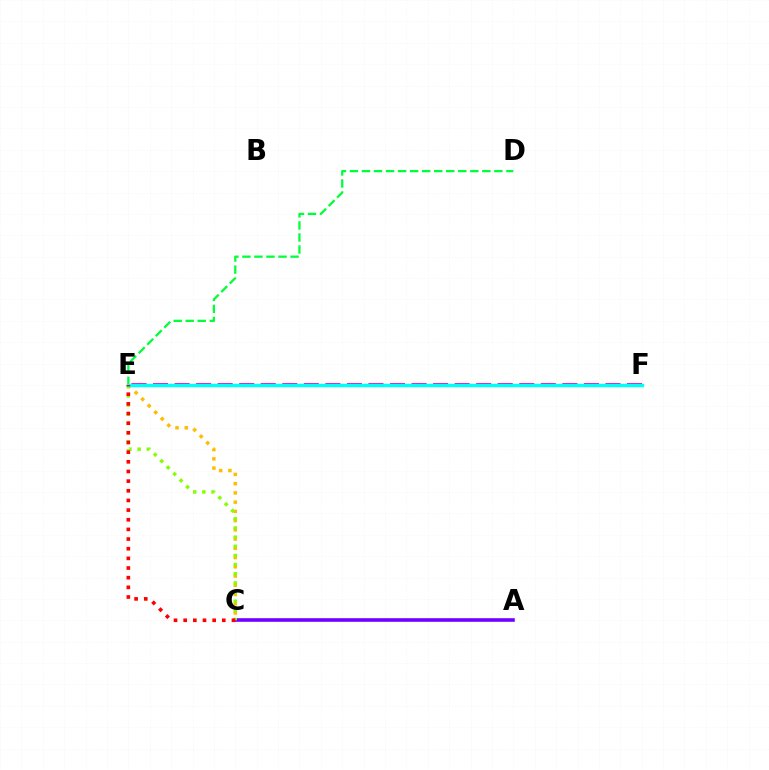{('E', 'F'): [{'color': '#004bff', 'line_style': 'dotted', 'thickness': 2.21}, {'color': '#ff00cf', 'line_style': 'dashed', 'thickness': 2.93}, {'color': '#00fff6', 'line_style': 'solid', 'thickness': 2.47}], ('C', 'E'): [{'color': '#ffbd00', 'line_style': 'dotted', 'thickness': 2.51}, {'color': '#84ff00', 'line_style': 'dotted', 'thickness': 2.49}, {'color': '#ff0000', 'line_style': 'dotted', 'thickness': 2.62}], ('D', 'E'): [{'color': '#00ff39', 'line_style': 'dashed', 'thickness': 1.64}], ('A', 'C'): [{'color': '#7200ff', 'line_style': 'solid', 'thickness': 2.59}]}